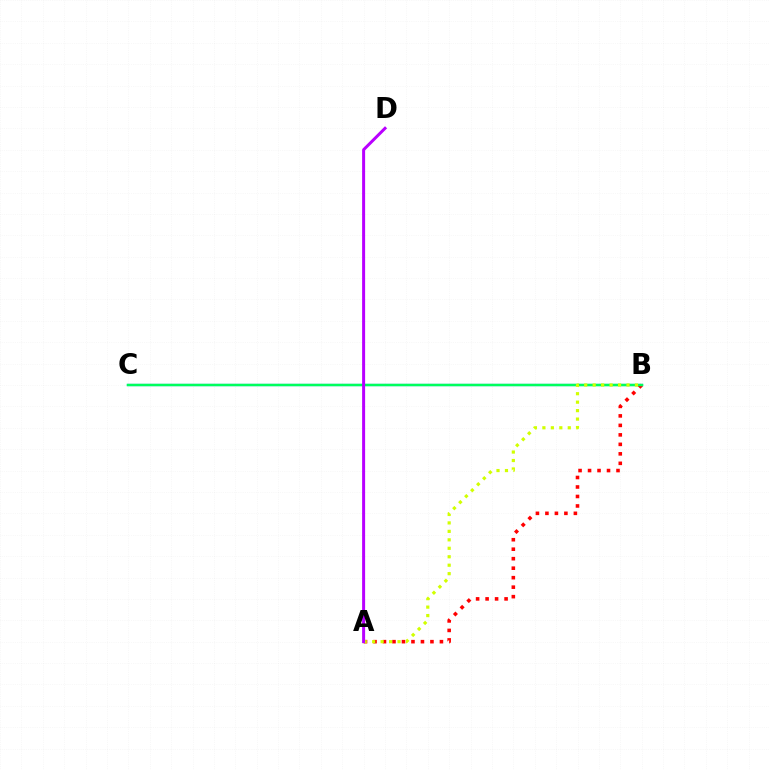{('B', 'C'): [{'color': '#0074ff', 'line_style': 'solid', 'thickness': 1.59}, {'color': '#00ff5c', 'line_style': 'solid', 'thickness': 1.76}], ('A', 'B'): [{'color': '#ff0000', 'line_style': 'dotted', 'thickness': 2.58}, {'color': '#d1ff00', 'line_style': 'dotted', 'thickness': 2.3}], ('A', 'D'): [{'color': '#b900ff', 'line_style': 'solid', 'thickness': 2.16}]}